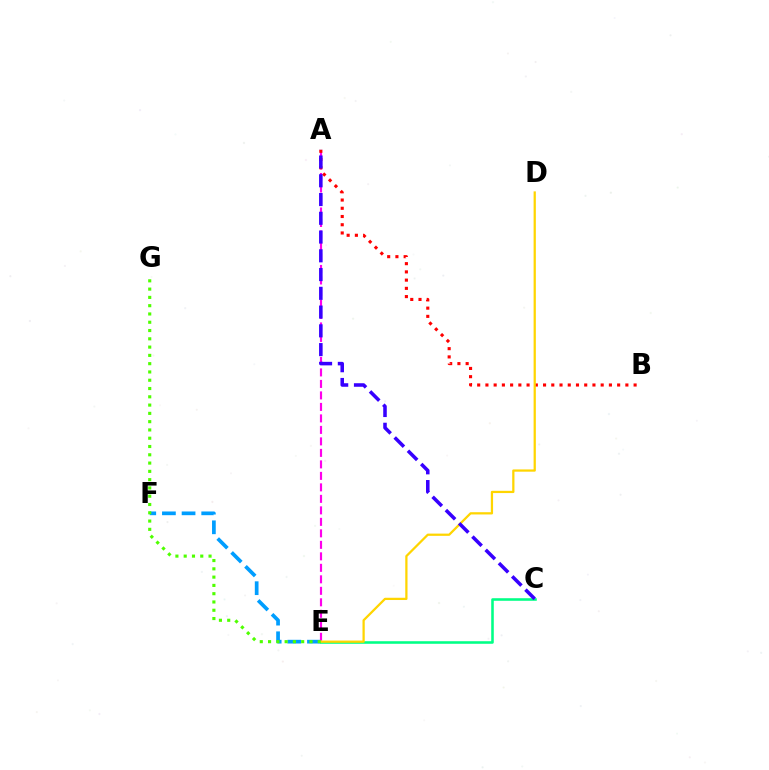{('E', 'F'): [{'color': '#009eff', 'line_style': 'dashed', 'thickness': 2.67}], ('A', 'E'): [{'color': '#ff00ed', 'line_style': 'dashed', 'thickness': 1.56}], ('C', 'E'): [{'color': '#00ff86', 'line_style': 'solid', 'thickness': 1.85}], ('A', 'B'): [{'color': '#ff0000', 'line_style': 'dotted', 'thickness': 2.24}], ('D', 'E'): [{'color': '#ffd500', 'line_style': 'solid', 'thickness': 1.62}], ('A', 'C'): [{'color': '#3700ff', 'line_style': 'dashed', 'thickness': 2.55}], ('E', 'G'): [{'color': '#4fff00', 'line_style': 'dotted', 'thickness': 2.25}]}